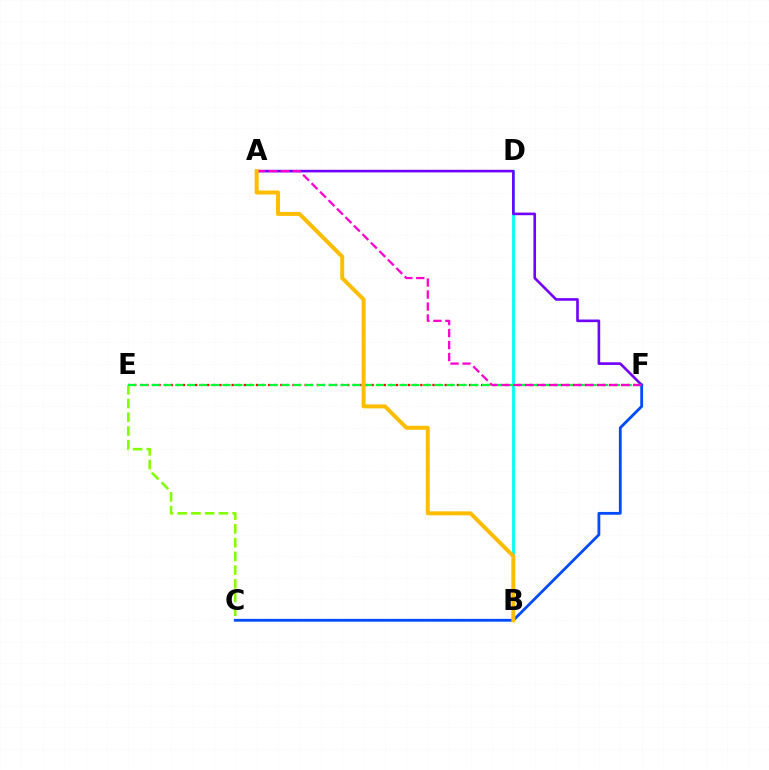{('E', 'F'): [{'color': '#ff0000', 'line_style': 'dotted', 'thickness': 1.65}, {'color': '#00ff39', 'line_style': 'dashed', 'thickness': 1.6}], ('C', 'E'): [{'color': '#84ff00', 'line_style': 'dashed', 'thickness': 1.87}], ('B', 'D'): [{'color': '#00fff6', 'line_style': 'solid', 'thickness': 2.02}], ('A', 'F'): [{'color': '#7200ff', 'line_style': 'solid', 'thickness': 1.89}, {'color': '#ff00cf', 'line_style': 'dashed', 'thickness': 1.63}], ('C', 'F'): [{'color': '#004bff', 'line_style': 'solid', 'thickness': 2.02}], ('A', 'B'): [{'color': '#ffbd00', 'line_style': 'solid', 'thickness': 2.86}]}